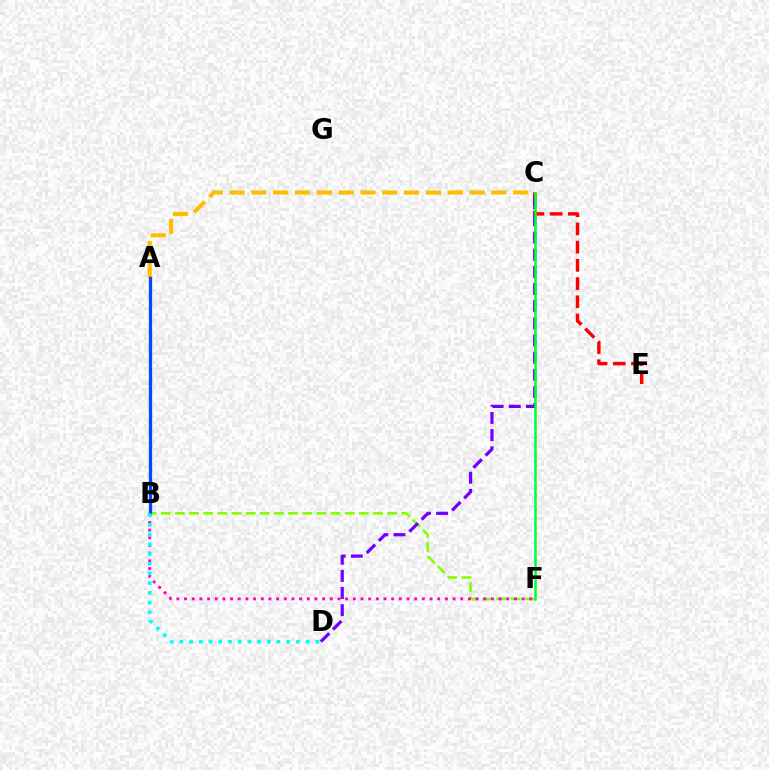{('B', 'F'): [{'color': '#84ff00', 'line_style': 'dashed', 'thickness': 1.92}, {'color': '#ff00cf', 'line_style': 'dotted', 'thickness': 2.08}], ('A', 'C'): [{'color': '#ffbd00', 'line_style': 'dashed', 'thickness': 2.96}], ('C', 'E'): [{'color': '#ff0000', 'line_style': 'dashed', 'thickness': 2.47}], ('C', 'D'): [{'color': '#7200ff', 'line_style': 'dashed', 'thickness': 2.33}], ('A', 'B'): [{'color': '#004bff', 'line_style': 'solid', 'thickness': 2.38}], ('C', 'F'): [{'color': '#00ff39', 'line_style': 'solid', 'thickness': 1.82}], ('B', 'D'): [{'color': '#00fff6', 'line_style': 'dotted', 'thickness': 2.64}]}